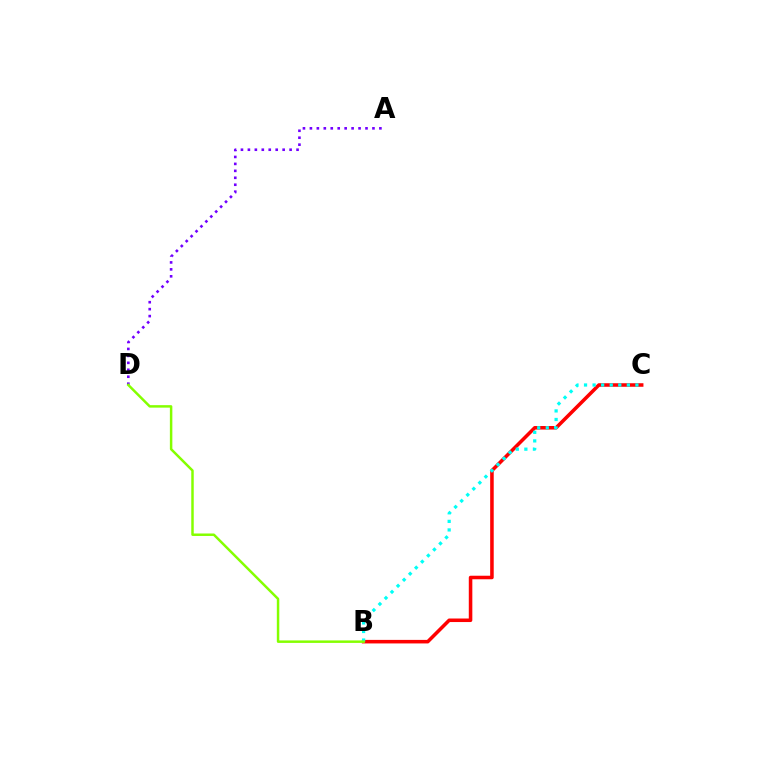{('B', 'C'): [{'color': '#ff0000', 'line_style': 'solid', 'thickness': 2.55}, {'color': '#00fff6', 'line_style': 'dotted', 'thickness': 2.33}], ('A', 'D'): [{'color': '#7200ff', 'line_style': 'dotted', 'thickness': 1.89}], ('B', 'D'): [{'color': '#84ff00', 'line_style': 'solid', 'thickness': 1.78}]}